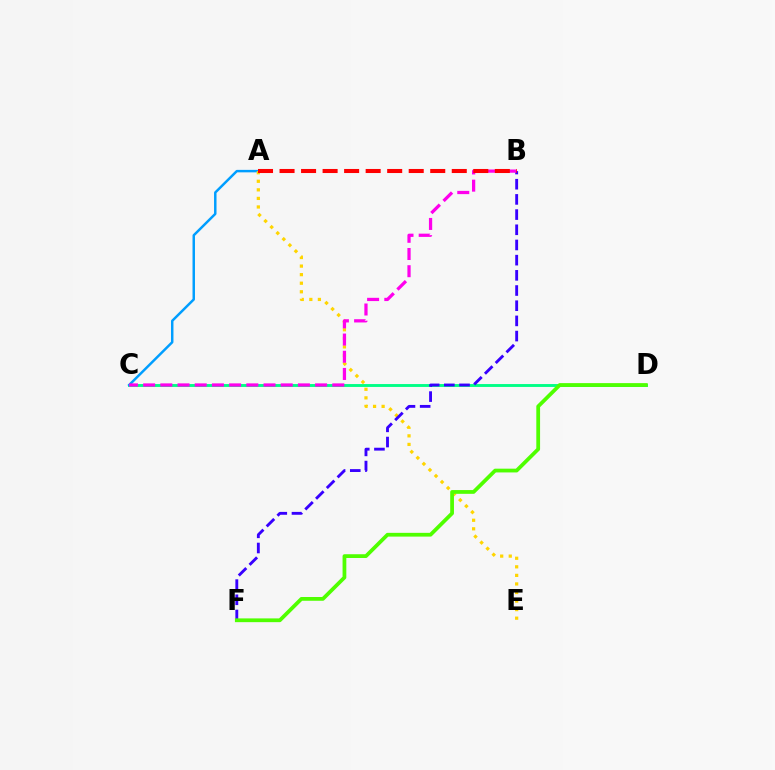{('C', 'D'): [{'color': '#00ff86', 'line_style': 'solid', 'thickness': 2.08}], ('A', 'C'): [{'color': '#009eff', 'line_style': 'solid', 'thickness': 1.78}], ('A', 'E'): [{'color': '#ffd500', 'line_style': 'dotted', 'thickness': 2.33}], ('B', 'F'): [{'color': '#3700ff', 'line_style': 'dashed', 'thickness': 2.06}], ('B', 'C'): [{'color': '#ff00ed', 'line_style': 'dashed', 'thickness': 2.34}], ('A', 'B'): [{'color': '#ff0000', 'line_style': 'dashed', 'thickness': 2.92}], ('D', 'F'): [{'color': '#4fff00', 'line_style': 'solid', 'thickness': 2.71}]}